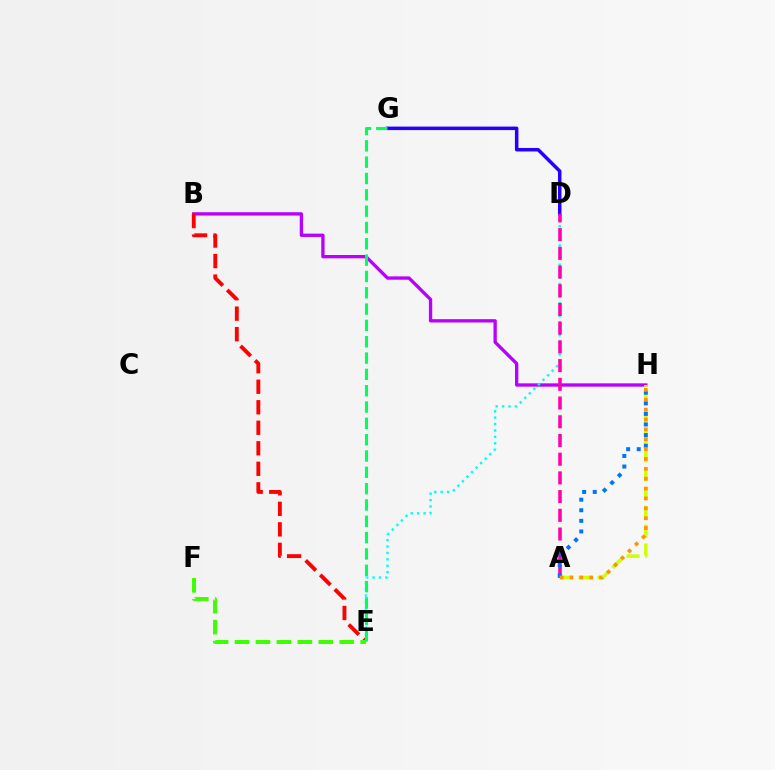{('B', 'H'): [{'color': '#b900ff', 'line_style': 'solid', 'thickness': 2.4}], ('B', 'E'): [{'color': '#ff0000', 'line_style': 'dashed', 'thickness': 2.79}], ('D', 'G'): [{'color': '#2500ff', 'line_style': 'solid', 'thickness': 2.52}], ('E', 'F'): [{'color': '#3dff00', 'line_style': 'dashed', 'thickness': 2.84}], ('D', 'E'): [{'color': '#00fff6', 'line_style': 'dotted', 'thickness': 1.74}], ('A', 'H'): [{'color': '#d1ff00', 'line_style': 'dashed', 'thickness': 2.56}, {'color': '#0074ff', 'line_style': 'dotted', 'thickness': 2.88}, {'color': '#ff9400', 'line_style': 'dotted', 'thickness': 2.68}], ('A', 'D'): [{'color': '#ff00ac', 'line_style': 'dashed', 'thickness': 2.54}], ('E', 'G'): [{'color': '#00ff5c', 'line_style': 'dashed', 'thickness': 2.22}]}